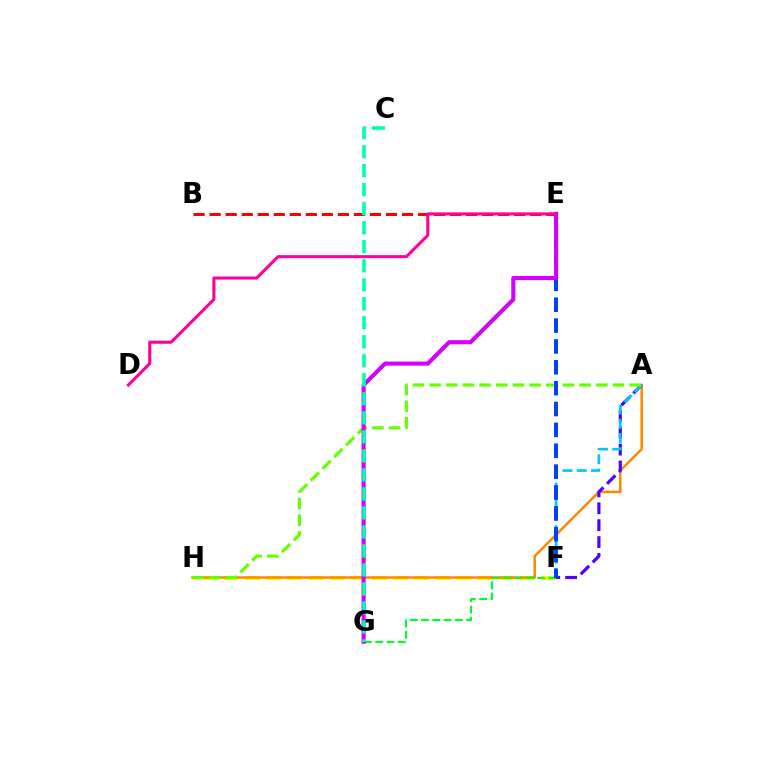{('B', 'E'): [{'color': '#ff0000', 'line_style': 'dashed', 'thickness': 2.18}], ('F', 'H'): [{'color': '#eeff00', 'line_style': 'dashed', 'thickness': 2.87}], ('A', 'H'): [{'color': '#ff8800', 'line_style': 'solid', 'thickness': 1.8}, {'color': '#66ff00', 'line_style': 'dashed', 'thickness': 2.26}], ('A', 'F'): [{'color': '#4f00ff', 'line_style': 'dashed', 'thickness': 2.29}, {'color': '#00c7ff', 'line_style': 'dashed', 'thickness': 1.93}], ('F', 'G'): [{'color': '#00ff27', 'line_style': 'dashed', 'thickness': 1.53}], ('E', 'F'): [{'color': '#003fff', 'line_style': 'dashed', 'thickness': 2.83}], ('E', 'G'): [{'color': '#d600ff', 'line_style': 'solid', 'thickness': 2.96}], ('C', 'G'): [{'color': '#00ffaf', 'line_style': 'dashed', 'thickness': 2.58}], ('D', 'E'): [{'color': '#ff00a0', 'line_style': 'solid', 'thickness': 2.2}]}